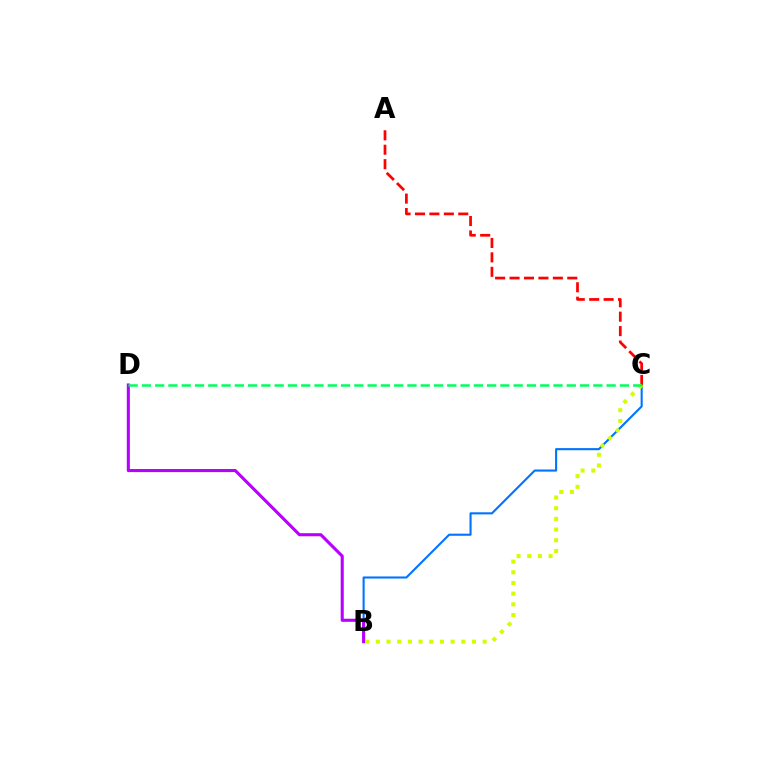{('B', 'C'): [{'color': '#0074ff', 'line_style': 'solid', 'thickness': 1.52}, {'color': '#d1ff00', 'line_style': 'dotted', 'thickness': 2.9}], ('B', 'D'): [{'color': '#b900ff', 'line_style': 'solid', 'thickness': 2.22}], ('A', 'C'): [{'color': '#ff0000', 'line_style': 'dashed', 'thickness': 1.96}], ('C', 'D'): [{'color': '#00ff5c', 'line_style': 'dashed', 'thickness': 1.8}]}